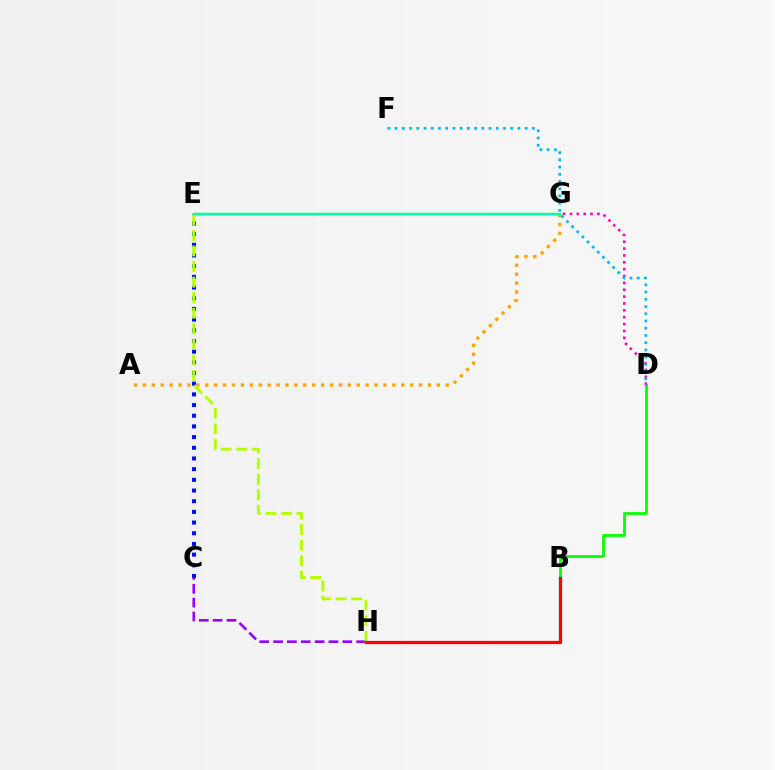{('B', 'D'): [{'color': '#08ff00', 'line_style': 'solid', 'thickness': 2.0}], ('C', 'H'): [{'color': '#9b00ff', 'line_style': 'dashed', 'thickness': 1.88}], ('A', 'G'): [{'color': '#ffa500', 'line_style': 'dotted', 'thickness': 2.42}], ('D', 'G'): [{'color': '#ff00bd', 'line_style': 'dotted', 'thickness': 1.86}], ('D', 'F'): [{'color': '#00b5ff', 'line_style': 'dotted', 'thickness': 1.96}], ('C', 'E'): [{'color': '#0010ff', 'line_style': 'dotted', 'thickness': 2.9}], ('E', 'H'): [{'color': '#b3ff00', 'line_style': 'dashed', 'thickness': 2.12}], ('E', 'G'): [{'color': '#00ff9d', 'line_style': 'solid', 'thickness': 1.75}], ('B', 'H'): [{'color': '#ff0000', 'line_style': 'solid', 'thickness': 2.35}]}